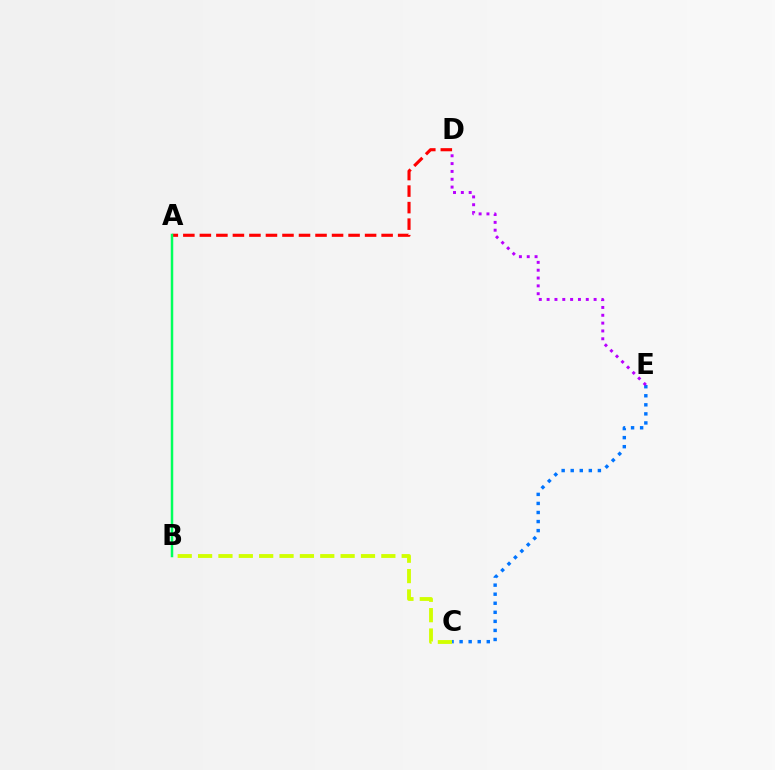{('C', 'E'): [{'color': '#0074ff', 'line_style': 'dotted', 'thickness': 2.46}], ('A', 'D'): [{'color': '#ff0000', 'line_style': 'dashed', 'thickness': 2.24}], ('D', 'E'): [{'color': '#b900ff', 'line_style': 'dotted', 'thickness': 2.13}], ('B', 'C'): [{'color': '#d1ff00', 'line_style': 'dashed', 'thickness': 2.77}], ('A', 'B'): [{'color': '#00ff5c', 'line_style': 'solid', 'thickness': 1.79}]}